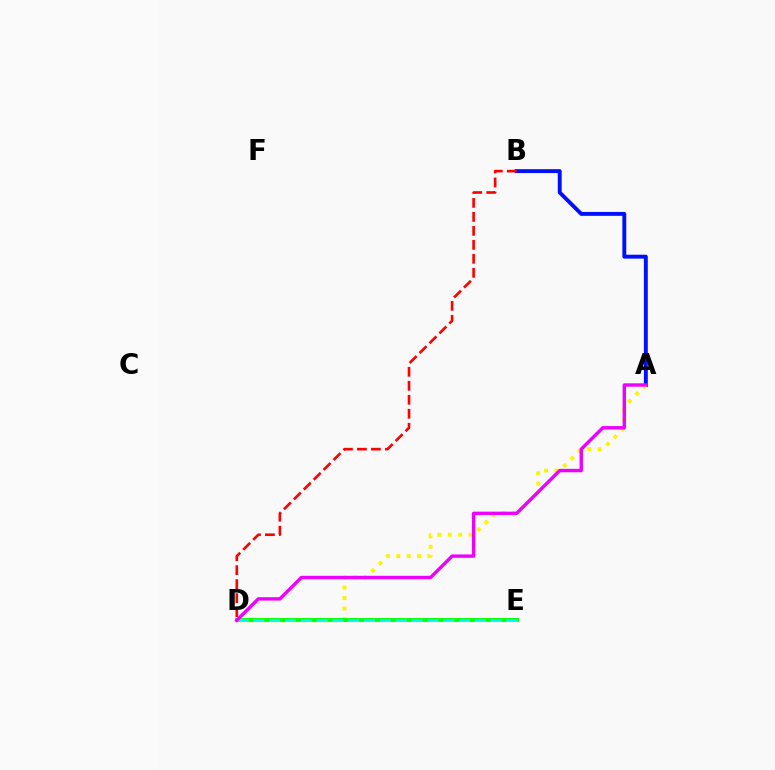{('A', 'B'): [{'color': '#0010ff', 'line_style': 'solid', 'thickness': 2.81}], ('A', 'D'): [{'color': '#fcf500', 'line_style': 'dotted', 'thickness': 2.83}, {'color': '#ee00ff', 'line_style': 'solid', 'thickness': 2.44}], ('B', 'D'): [{'color': '#ff0000', 'line_style': 'dashed', 'thickness': 1.9}], ('D', 'E'): [{'color': '#08ff00', 'line_style': 'solid', 'thickness': 2.81}, {'color': '#00fff6', 'line_style': 'dashed', 'thickness': 2.15}]}